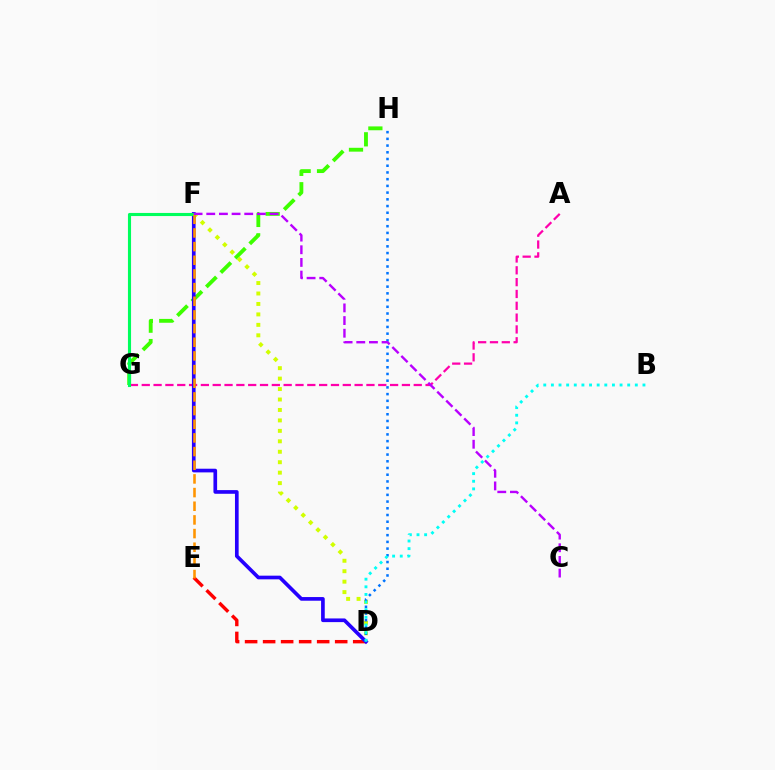{('G', 'H'): [{'color': '#3dff00', 'line_style': 'dashed', 'thickness': 2.77}], ('D', 'E'): [{'color': '#ff0000', 'line_style': 'dashed', 'thickness': 2.45}], ('A', 'G'): [{'color': '#ff00ac', 'line_style': 'dashed', 'thickness': 1.61}], ('D', 'F'): [{'color': '#d1ff00', 'line_style': 'dotted', 'thickness': 2.84}, {'color': '#2500ff', 'line_style': 'solid', 'thickness': 2.64}], ('F', 'G'): [{'color': '#00ff5c', 'line_style': 'solid', 'thickness': 2.24}], ('D', 'H'): [{'color': '#0074ff', 'line_style': 'dotted', 'thickness': 1.82}], ('E', 'F'): [{'color': '#ff9400', 'line_style': 'dashed', 'thickness': 1.86}], ('C', 'F'): [{'color': '#b900ff', 'line_style': 'dashed', 'thickness': 1.72}], ('B', 'D'): [{'color': '#00fff6', 'line_style': 'dotted', 'thickness': 2.07}]}